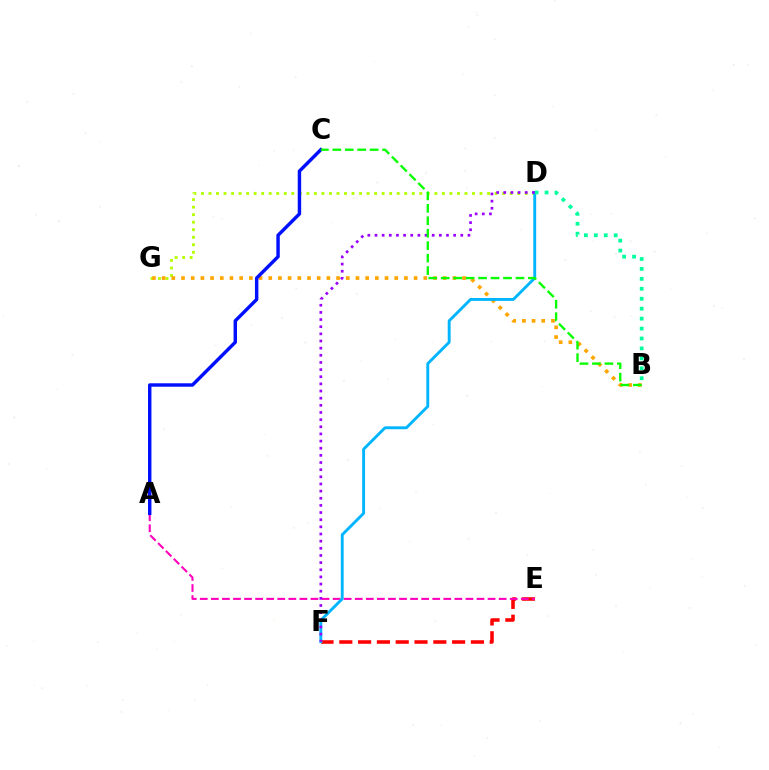{('E', 'F'): [{'color': '#ff0000', 'line_style': 'dashed', 'thickness': 2.55}], ('A', 'E'): [{'color': '#ff00bd', 'line_style': 'dashed', 'thickness': 1.5}], ('D', 'G'): [{'color': '#b3ff00', 'line_style': 'dotted', 'thickness': 2.05}], ('B', 'G'): [{'color': '#ffa500', 'line_style': 'dotted', 'thickness': 2.63}], ('D', 'F'): [{'color': '#00b5ff', 'line_style': 'solid', 'thickness': 2.08}, {'color': '#9b00ff', 'line_style': 'dotted', 'thickness': 1.94}], ('A', 'C'): [{'color': '#0010ff', 'line_style': 'solid', 'thickness': 2.47}], ('B', 'D'): [{'color': '#00ff9d', 'line_style': 'dotted', 'thickness': 2.7}], ('B', 'C'): [{'color': '#08ff00', 'line_style': 'dashed', 'thickness': 1.69}]}